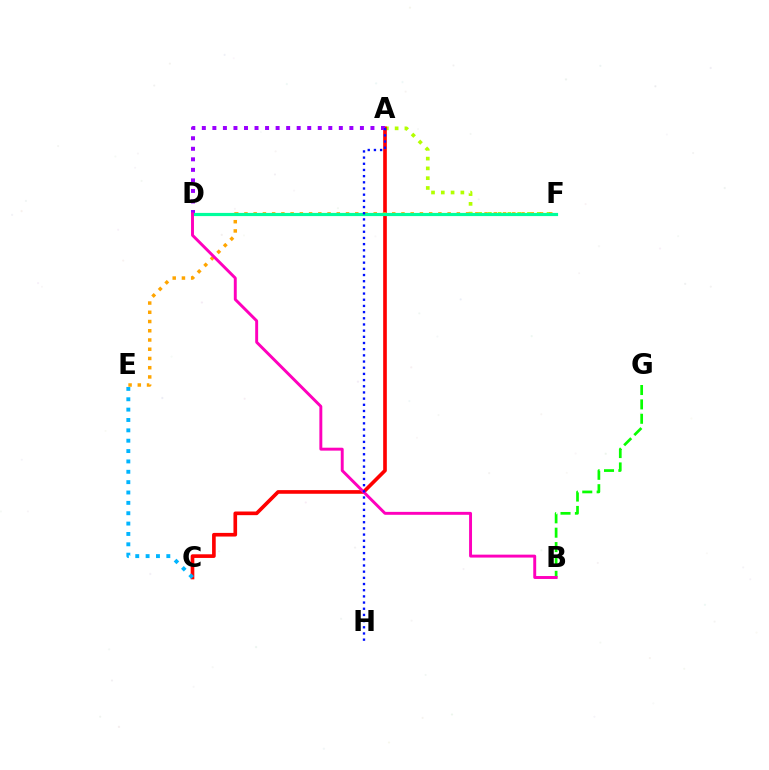{('A', 'F'): [{'color': '#b3ff00', 'line_style': 'dotted', 'thickness': 2.66}], ('B', 'G'): [{'color': '#08ff00', 'line_style': 'dashed', 'thickness': 1.95}], ('A', 'C'): [{'color': '#ff0000', 'line_style': 'solid', 'thickness': 2.63}], ('C', 'E'): [{'color': '#00b5ff', 'line_style': 'dotted', 'thickness': 2.81}], ('E', 'F'): [{'color': '#ffa500', 'line_style': 'dotted', 'thickness': 2.51}], ('A', 'D'): [{'color': '#9b00ff', 'line_style': 'dotted', 'thickness': 2.86}], ('D', 'F'): [{'color': '#00ff9d', 'line_style': 'solid', 'thickness': 2.29}], ('B', 'D'): [{'color': '#ff00bd', 'line_style': 'solid', 'thickness': 2.11}], ('A', 'H'): [{'color': '#0010ff', 'line_style': 'dotted', 'thickness': 1.68}]}